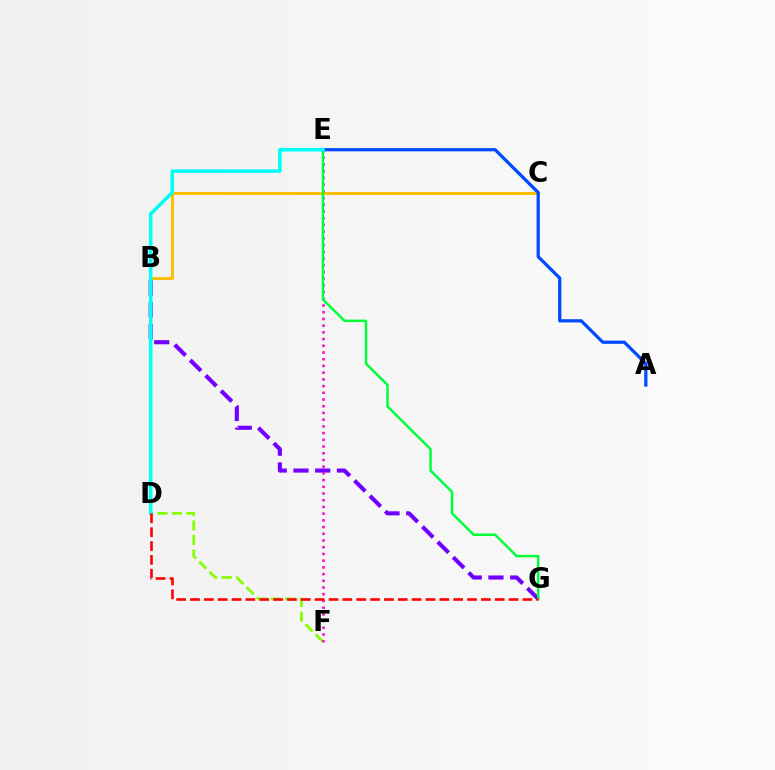{('D', 'F'): [{'color': '#84ff00', 'line_style': 'dashed', 'thickness': 1.97}], ('B', 'G'): [{'color': '#7200ff', 'line_style': 'dashed', 'thickness': 2.95}], ('B', 'C'): [{'color': '#ffbd00', 'line_style': 'solid', 'thickness': 2.1}], ('A', 'E'): [{'color': '#004bff', 'line_style': 'solid', 'thickness': 2.34}], ('E', 'F'): [{'color': '#ff00cf', 'line_style': 'dotted', 'thickness': 1.82}], ('E', 'G'): [{'color': '#00ff39', 'line_style': 'solid', 'thickness': 1.78}], ('D', 'E'): [{'color': '#00fff6', 'line_style': 'solid', 'thickness': 2.54}], ('D', 'G'): [{'color': '#ff0000', 'line_style': 'dashed', 'thickness': 1.88}]}